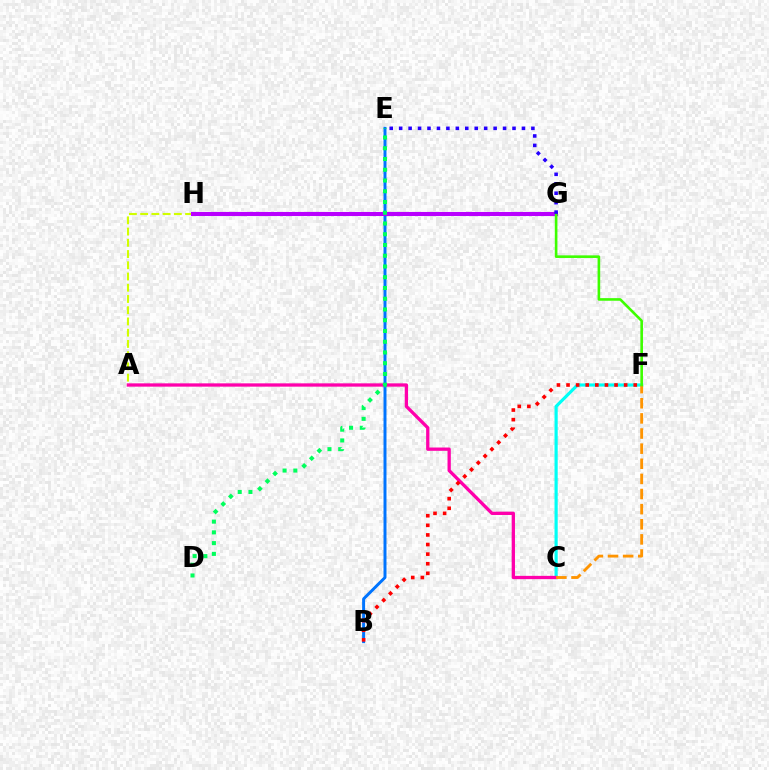{('C', 'F'): [{'color': '#00fff6', 'line_style': 'solid', 'thickness': 2.28}, {'color': '#ff9400', 'line_style': 'dashed', 'thickness': 2.05}], ('A', 'C'): [{'color': '#ff00ac', 'line_style': 'solid', 'thickness': 2.37}], ('A', 'H'): [{'color': '#d1ff00', 'line_style': 'dashed', 'thickness': 1.53}], ('B', 'E'): [{'color': '#0074ff', 'line_style': 'solid', 'thickness': 2.14}], ('G', 'H'): [{'color': '#b900ff', 'line_style': 'solid', 'thickness': 2.92}], ('D', 'E'): [{'color': '#00ff5c', 'line_style': 'dotted', 'thickness': 2.92}], ('F', 'G'): [{'color': '#3dff00', 'line_style': 'solid', 'thickness': 1.89}], ('E', 'G'): [{'color': '#2500ff', 'line_style': 'dotted', 'thickness': 2.57}], ('B', 'F'): [{'color': '#ff0000', 'line_style': 'dotted', 'thickness': 2.61}]}